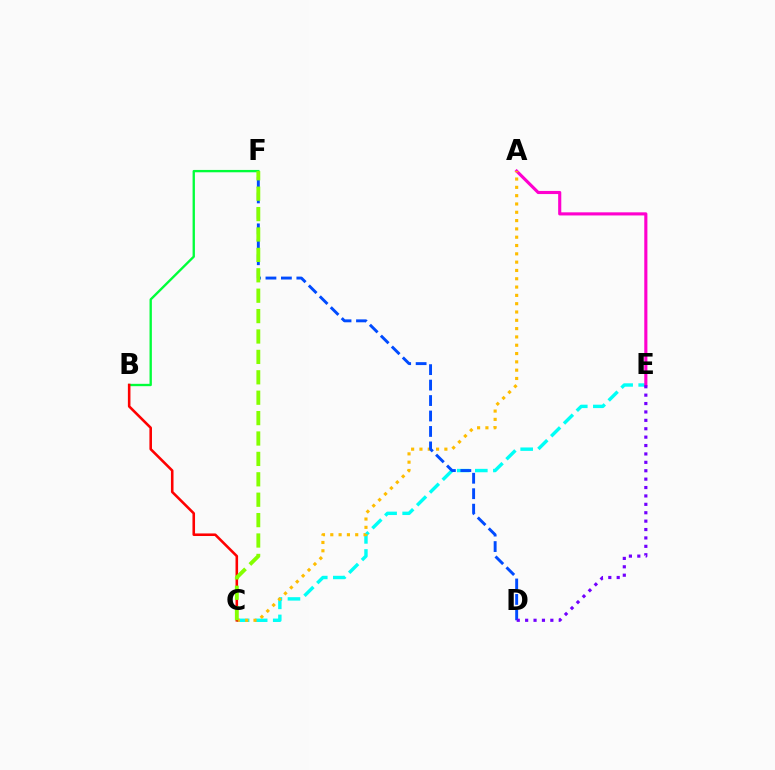{('C', 'E'): [{'color': '#00fff6', 'line_style': 'dashed', 'thickness': 2.45}], ('A', 'E'): [{'color': '#ff00cf', 'line_style': 'solid', 'thickness': 2.25}], ('A', 'C'): [{'color': '#ffbd00', 'line_style': 'dotted', 'thickness': 2.26}], ('D', 'F'): [{'color': '#004bff', 'line_style': 'dashed', 'thickness': 2.1}], ('D', 'E'): [{'color': '#7200ff', 'line_style': 'dotted', 'thickness': 2.28}], ('B', 'F'): [{'color': '#00ff39', 'line_style': 'solid', 'thickness': 1.69}], ('B', 'C'): [{'color': '#ff0000', 'line_style': 'solid', 'thickness': 1.86}], ('C', 'F'): [{'color': '#84ff00', 'line_style': 'dashed', 'thickness': 2.77}]}